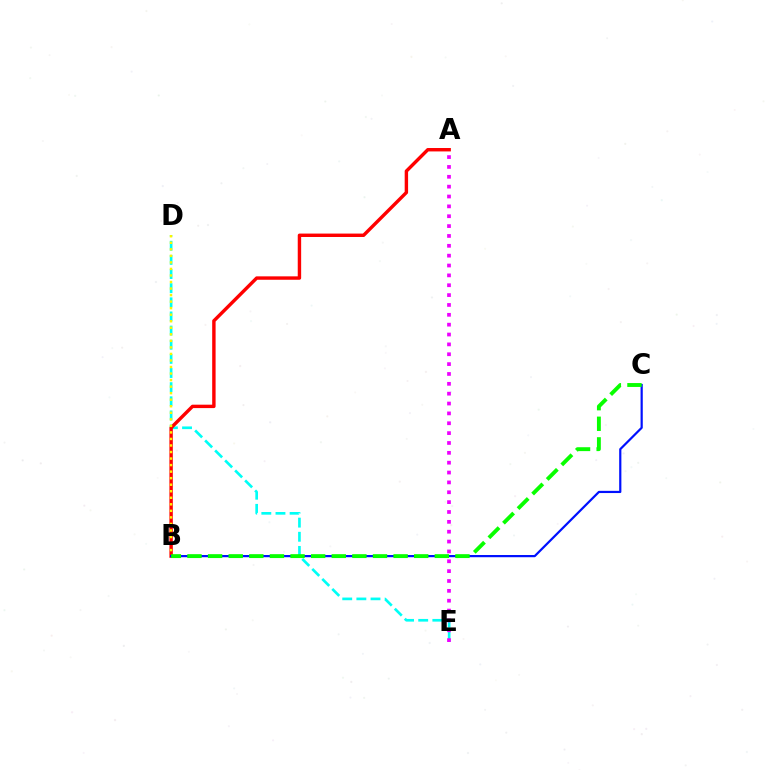{('D', 'E'): [{'color': '#00fff6', 'line_style': 'dashed', 'thickness': 1.92}], ('A', 'B'): [{'color': '#ff0000', 'line_style': 'solid', 'thickness': 2.46}], ('B', 'D'): [{'color': '#fcf500', 'line_style': 'dotted', 'thickness': 1.78}], ('B', 'C'): [{'color': '#0010ff', 'line_style': 'solid', 'thickness': 1.59}, {'color': '#08ff00', 'line_style': 'dashed', 'thickness': 2.8}], ('A', 'E'): [{'color': '#ee00ff', 'line_style': 'dotted', 'thickness': 2.68}]}